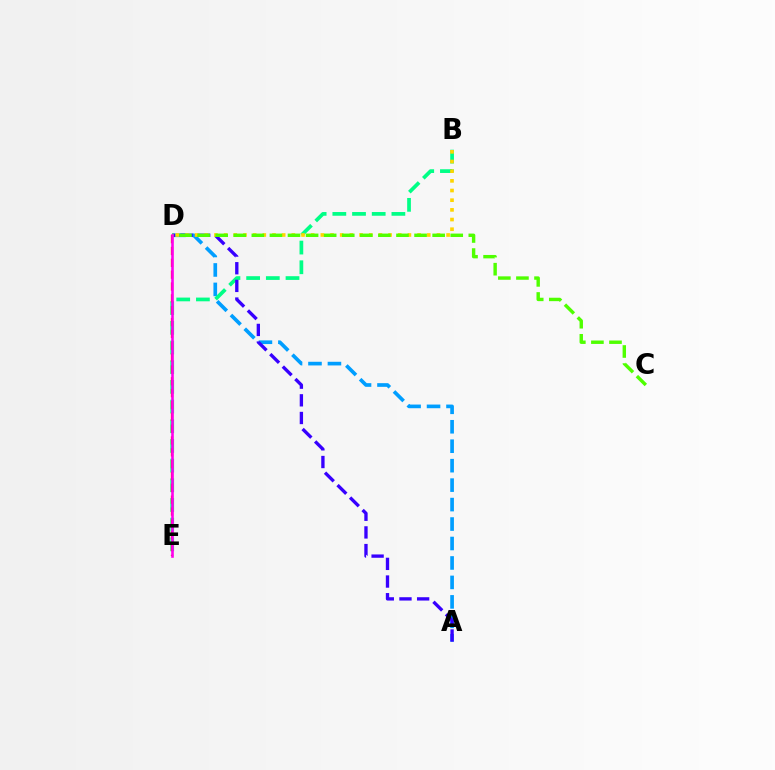{('A', 'D'): [{'color': '#009eff', 'line_style': 'dashed', 'thickness': 2.64}, {'color': '#3700ff', 'line_style': 'dashed', 'thickness': 2.4}], ('B', 'E'): [{'color': '#00ff86', 'line_style': 'dashed', 'thickness': 2.67}], ('D', 'E'): [{'color': '#ff0000', 'line_style': 'dashed', 'thickness': 1.61}, {'color': '#ff00ed', 'line_style': 'solid', 'thickness': 1.87}], ('B', 'D'): [{'color': '#ffd500', 'line_style': 'dotted', 'thickness': 2.63}], ('C', 'D'): [{'color': '#4fff00', 'line_style': 'dashed', 'thickness': 2.46}]}